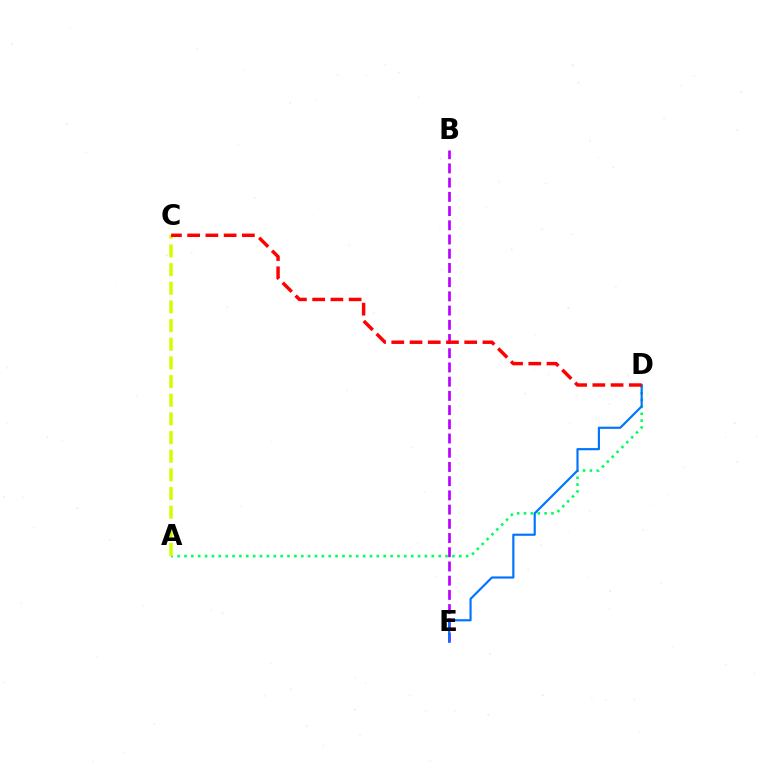{('A', 'D'): [{'color': '#00ff5c', 'line_style': 'dotted', 'thickness': 1.87}], ('A', 'C'): [{'color': '#d1ff00', 'line_style': 'dashed', 'thickness': 2.53}], ('B', 'E'): [{'color': '#b900ff', 'line_style': 'dashed', 'thickness': 1.93}], ('D', 'E'): [{'color': '#0074ff', 'line_style': 'solid', 'thickness': 1.56}], ('C', 'D'): [{'color': '#ff0000', 'line_style': 'dashed', 'thickness': 2.48}]}